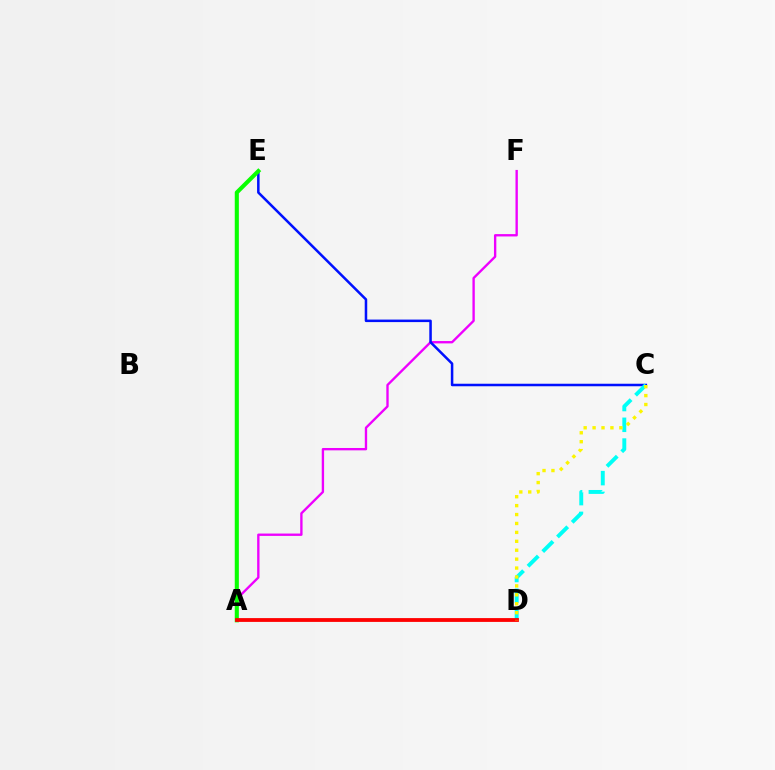{('A', 'F'): [{'color': '#ee00ff', 'line_style': 'solid', 'thickness': 1.69}], ('C', 'E'): [{'color': '#0010ff', 'line_style': 'solid', 'thickness': 1.81}], ('A', 'E'): [{'color': '#08ff00', 'line_style': 'solid', 'thickness': 2.94}], ('C', 'D'): [{'color': '#00fff6', 'line_style': 'dashed', 'thickness': 2.82}, {'color': '#fcf500', 'line_style': 'dotted', 'thickness': 2.42}], ('A', 'D'): [{'color': '#ff0000', 'line_style': 'solid', 'thickness': 2.74}]}